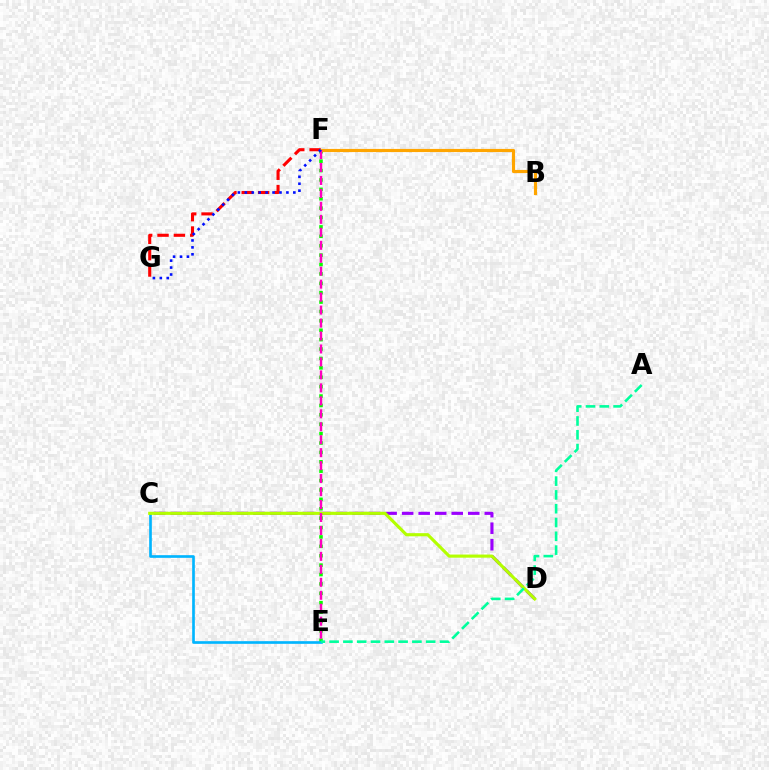{('F', 'G'): [{'color': '#ff0000', 'line_style': 'dashed', 'thickness': 2.22}, {'color': '#0010ff', 'line_style': 'dotted', 'thickness': 1.88}], ('C', 'D'): [{'color': '#9b00ff', 'line_style': 'dashed', 'thickness': 2.25}, {'color': '#b3ff00', 'line_style': 'solid', 'thickness': 2.25}], ('E', 'F'): [{'color': '#08ff00', 'line_style': 'dotted', 'thickness': 2.55}, {'color': '#ff00bd', 'line_style': 'dashed', 'thickness': 1.76}], ('C', 'E'): [{'color': '#00b5ff', 'line_style': 'solid', 'thickness': 1.91}], ('B', 'F'): [{'color': '#ffa500', 'line_style': 'solid', 'thickness': 2.27}], ('A', 'E'): [{'color': '#00ff9d', 'line_style': 'dashed', 'thickness': 1.87}]}